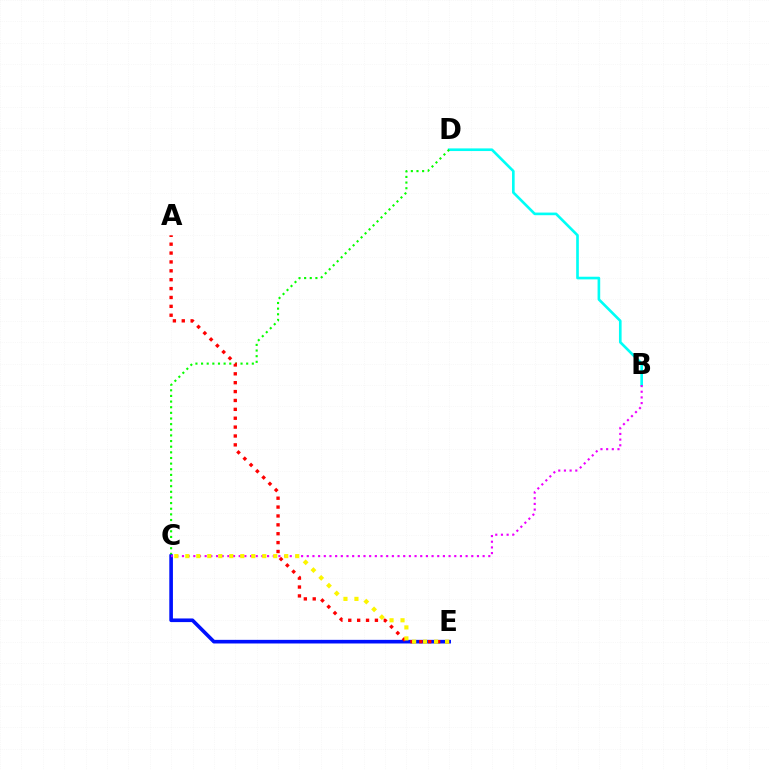{('B', 'D'): [{'color': '#00fff6', 'line_style': 'solid', 'thickness': 1.9}], ('C', 'D'): [{'color': '#08ff00', 'line_style': 'dotted', 'thickness': 1.53}], ('C', 'E'): [{'color': '#0010ff', 'line_style': 'solid', 'thickness': 2.61}, {'color': '#fcf500', 'line_style': 'dotted', 'thickness': 2.99}], ('A', 'E'): [{'color': '#ff0000', 'line_style': 'dotted', 'thickness': 2.41}], ('B', 'C'): [{'color': '#ee00ff', 'line_style': 'dotted', 'thickness': 1.54}]}